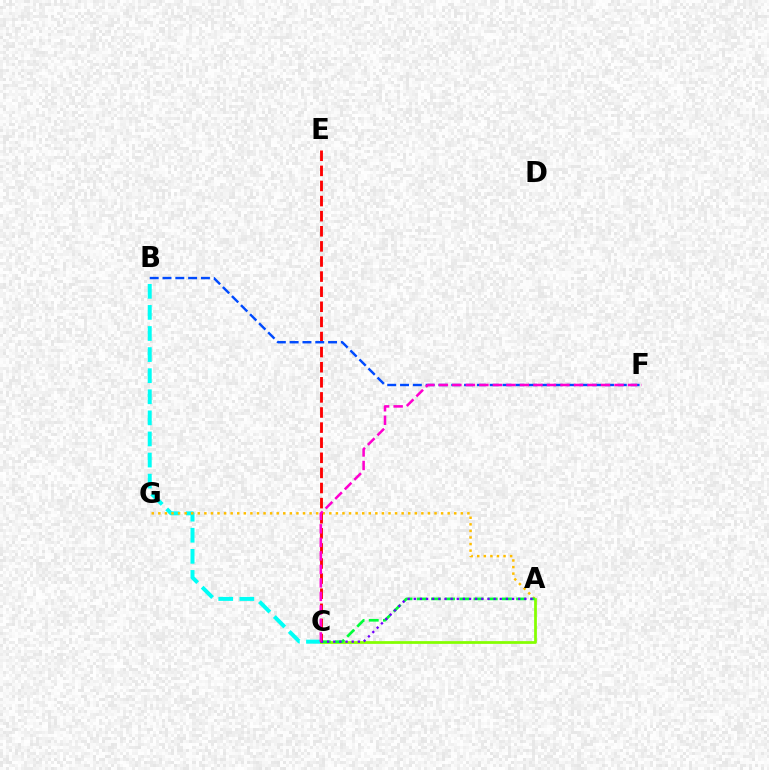{('B', 'C'): [{'color': '#00fff6', 'line_style': 'dashed', 'thickness': 2.87}], ('A', 'C'): [{'color': '#84ff00', 'line_style': 'solid', 'thickness': 1.97}, {'color': '#00ff39', 'line_style': 'dashed', 'thickness': 1.93}, {'color': '#7200ff', 'line_style': 'dotted', 'thickness': 1.67}], ('A', 'G'): [{'color': '#ffbd00', 'line_style': 'dotted', 'thickness': 1.79}], ('C', 'E'): [{'color': '#ff0000', 'line_style': 'dashed', 'thickness': 2.05}], ('B', 'F'): [{'color': '#004bff', 'line_style': 'dashed', 'thickness': 1.74}], ('C', 'F'): [{'color': '#ff00cf', 'line_style': 'dashed', 'thickness': 1.84}]}